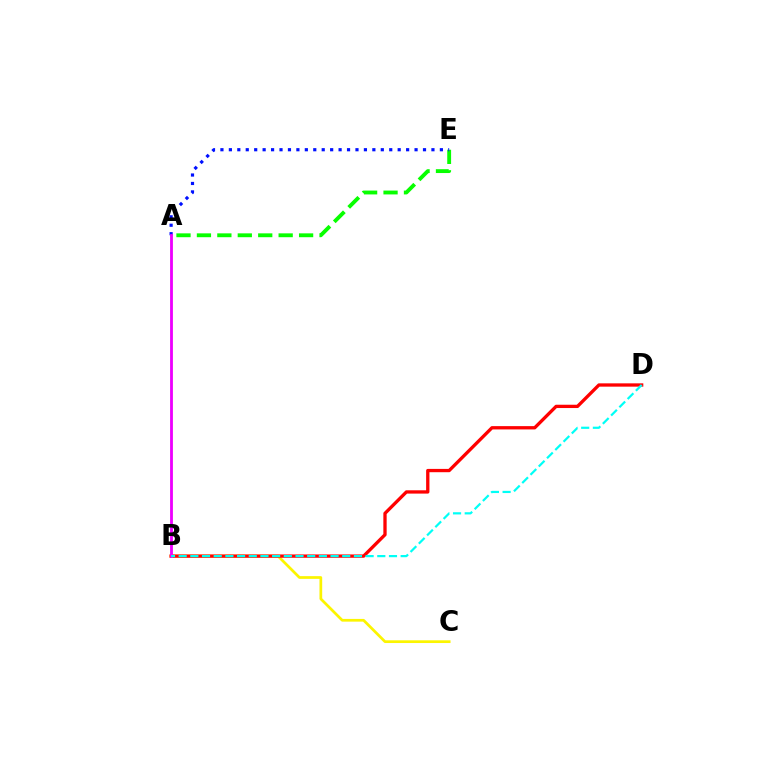{('B', 'C'): [{'color': '#fcf500', 'line_style': 'solid', 'thickness': 1.96}], ('A', 'E'): [{'color': '#08ff00', 'line_style': 'dashed', 'thickness': 2.78}, {'color': '#0010ff', 'line_style': 'dotted', 'thickness': 2.29}], ('B', 'D'): [{'color': '#ff0000', 'line_style': 'solid', 'thickness': 2.38}, {'color': '#00fff6', 'line_style': 'dashed', 'thickness': 1.59}], ('A', 'B'): [{'color': '#ee00ff', 'line_style': 'solid', 'thickness': 2.03}]}